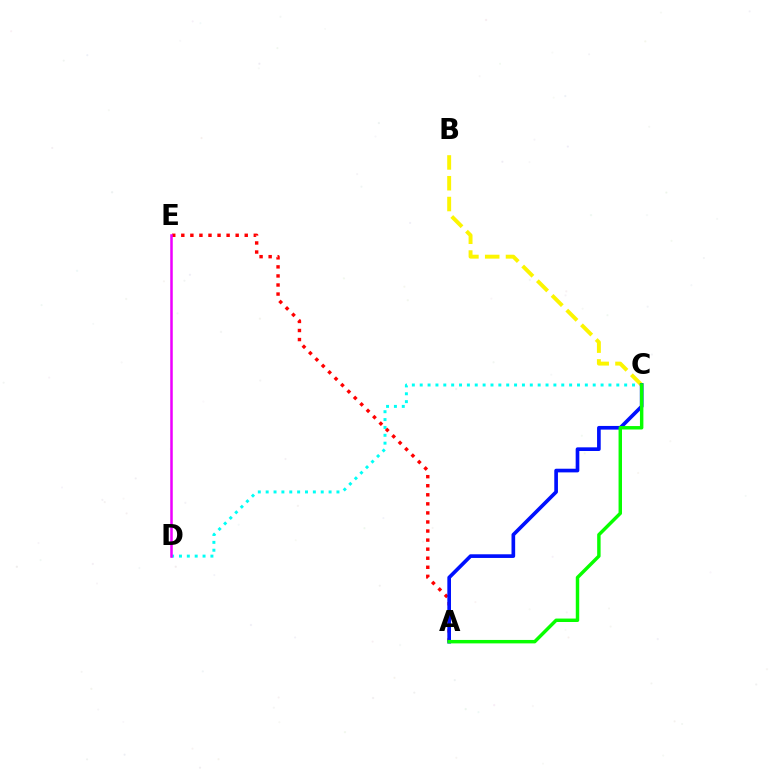{('B', 'C'): [{'color': '#fcf500', 'line_style': 'dashed', 'thickness': 2.82}], ('C', 'D'): [{'color': '#00fff6', 'line_style': 'dotted', 'thickness': 2.14}], ('A', 'E'): [{'color': '#ff0000', 'line_style': 'dotted', 'thickness': 2.46}], ('A', 'C'): [{'color': '#0010ff', 'line_style': 'solid', 'thickness': 2.64}, {'color': '#08ff00', 'line_style': 'solid', 'thickness': 2.48}], ('D', 'E'): [{'color': '#ee00ff', 'line_style': 'solid', 'thickness': 1.82}]}